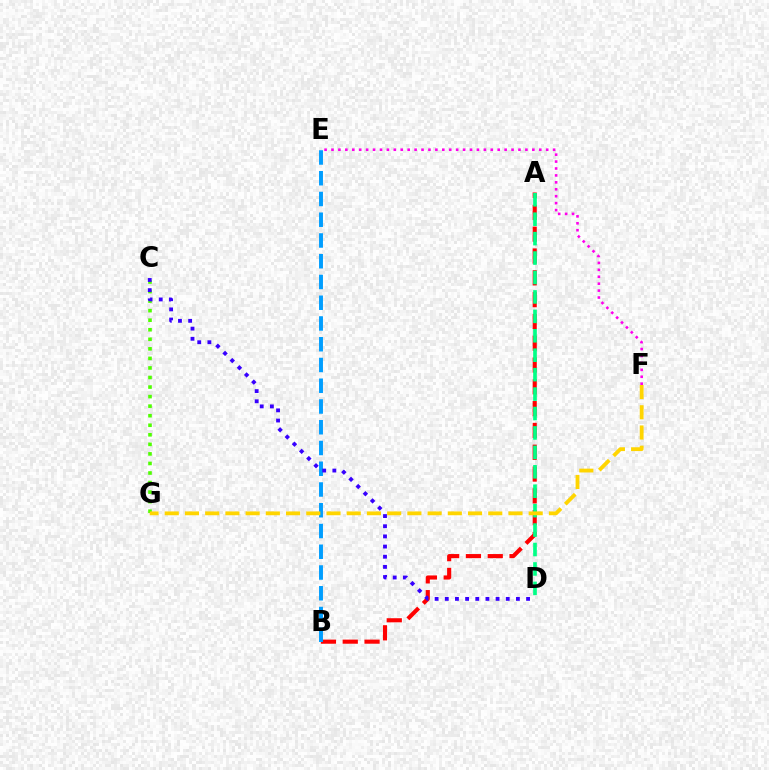{('C', 'G'): [{'color': '#4fff00', 'line_style': 'dotted', 'thickness': 2.59}], ('A', 'B'): [{'color': '#ff0000', 'line_style': 'dashed', 'thickness': 2.96}], ('E', 'F'): [{'color': '#ff00ed', 'line_style': 'dotted', 'thickness': 1.88}], ('A', 'D'): [{'color': '#00ff86', 'line_style': 'dashed', 'thickness': 2.64}], ('B', 'E'): [{'color': '#009eff', 'line_style': 'dashed', 'thickness': 2.82}], ('F', 'G'): [{'color': '#ffd500', 'line_style': 'dashed', 'thickness': 2.75}], ('C', 'D'): [{'color': '#3700ff', 'line_style': 'dotted', 'thickness': 2.76}]}